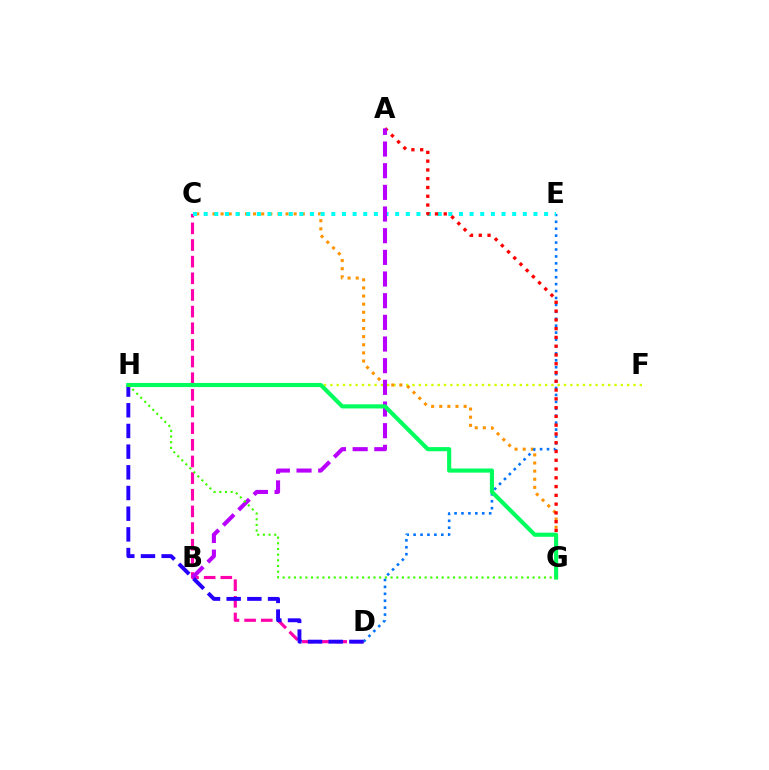{('C', 'D'): [{'color': '#ff00ac', 'line_style': 'dashed', 'thickness': 2.26}], ('F', 'H'): [{'color': '#d1ff00', 'line_style': 'dotted', 'thickness': 1.72}], ('C', 'G'): [{'color': '#ff9400', 'line_style': 'dotted', 'thickness': 2.21}], ('D', 'E'): [{'color': '#0074ff', 'line_style': 'dotted', 'thickness': 1.88}], ('C', 'E'): [{'color': '#00fff6', 'line_style': 'dotted', 'thickness': 2.89}], ('A', 'G'): [{'color': '#ff0000', 'line_style': 'dotted', 'thickness': 2.38}], ('A', 'B'): [{'color': '#b900ff', 'line_style': 'dashed', 'thickness': 2.94}], ('D', 'H'): [{'color': '#2500ff', 'line_style': 'dashed', 'thickness': 2.81}], ('G', 'H'): [{'color': '#00ff5c', 'line_style': 'solid', 'thickness': 2.97}, {'color': '#3dff00', 'line_style': 'dotted', 'thickness': 1.54}]}